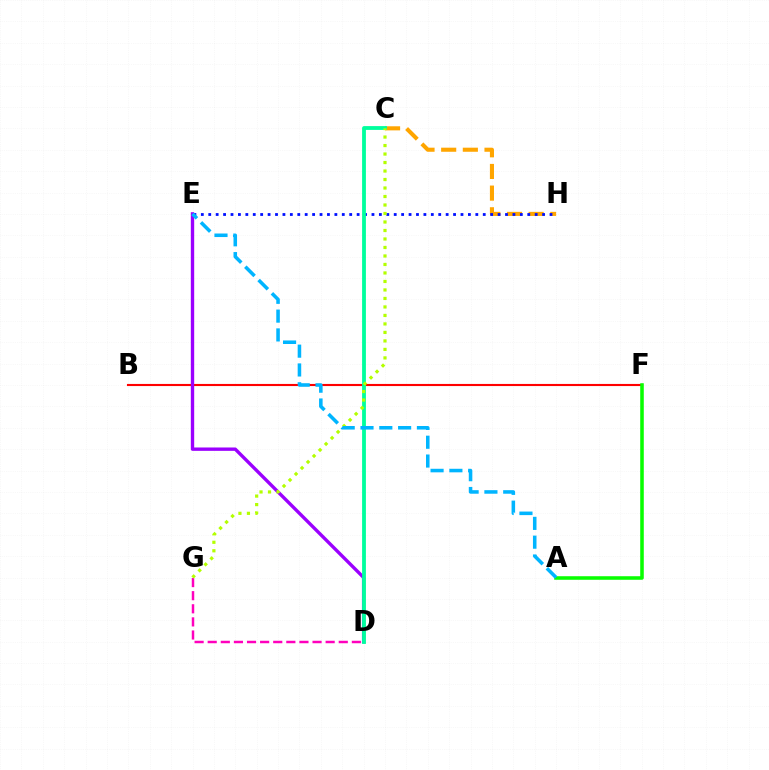{('C', 'H'): [{'color': '#ffa500', 'line_style': 'dashed', 'thickness': 2.94}], ('E', 'H'): [{'color': '#0010ff', 'line_style': 'dotted', 'thickness': 2.02}], ('B', 'F'): [{'color': '#ff0000', 'line_style': 'solid', 'thickness': 1.53}], ('D', 'E'): [{'color': '#9b00ff', 'line_style': 'solid', 'thickness': 2.42}], ('A', 'F'): [{'color': '#08ff00', 'line_style': 'solid', 'thickness': 2.56}], ('D', 'G'): [{'color': '#ff00bd', 'line_style': 'dashed', 'thickness': 1.78}], ('C', 'D'): [{'color': '#00ff9d', 'line_style': 'solid', 'thickness': 2.75}], ('C', 'G'): [{'color': '#b3ff00', 'line_style': 'dotted', 'thickness': 2.31}], ('A', 'E'): [{'color': '#00b5ff', 'line_style': 'dashed', 'thickness': 2.56}]}